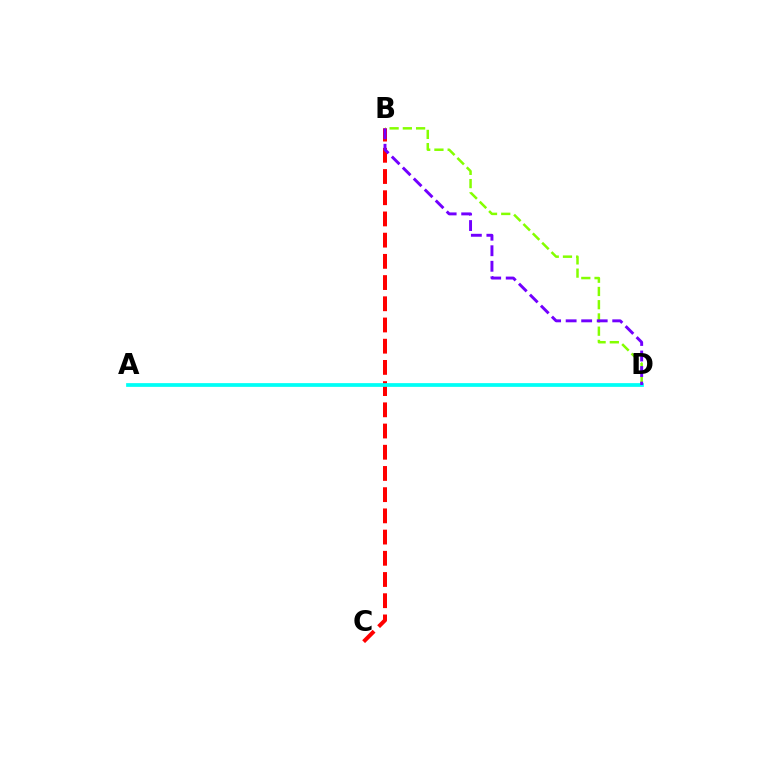{('B', 'C'): [{'color': '#ff0000', 'line_style': 'dashed', 'thickness': 2.88}], ('B', 'D'): [{'color': '#84ff00', 'line_style': 'dashed', 'thickness': 1.8}, {'color': '#7200ff', 'line_style': 'dashed', 'thickness': 2.11}], ('A', 'D'): [{'color': '#00fff6', 'line_style': 'solid', 'thickness': 2.69}]}